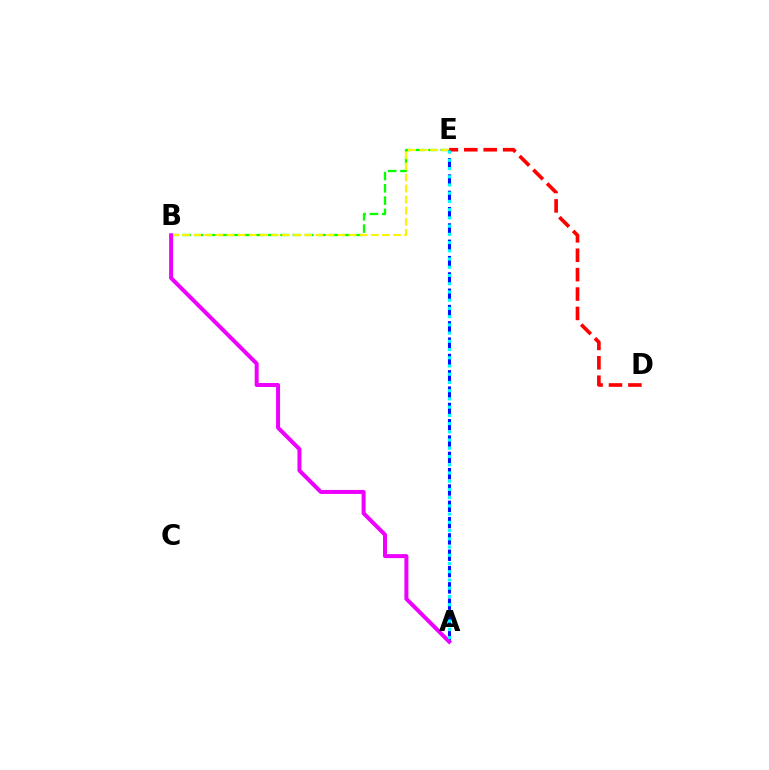{('B', 'E'): [{'color': '#08ff00', 'line_style': 'dashed', 'thickness': 1.67}, {'color': '#fcf500', 'line_style': 'dashed', 'thickness': 1.51}], ('A', 'E'): [{'color': '#0010ff', 'line_style': 'dashed', 'thickness': 2.22}, {'color': '#00fff6', 'line_style': 'dotted', 'thickness': 2.24}], ('A', 'B'): [{'color': '#ee00ff', 'line_style': 'solid', 'thickness': 2.88}], ('D', 'E'): [{'color': '#ff0000', 'line_style': 'dashed', 'thickness': 2.64}]}